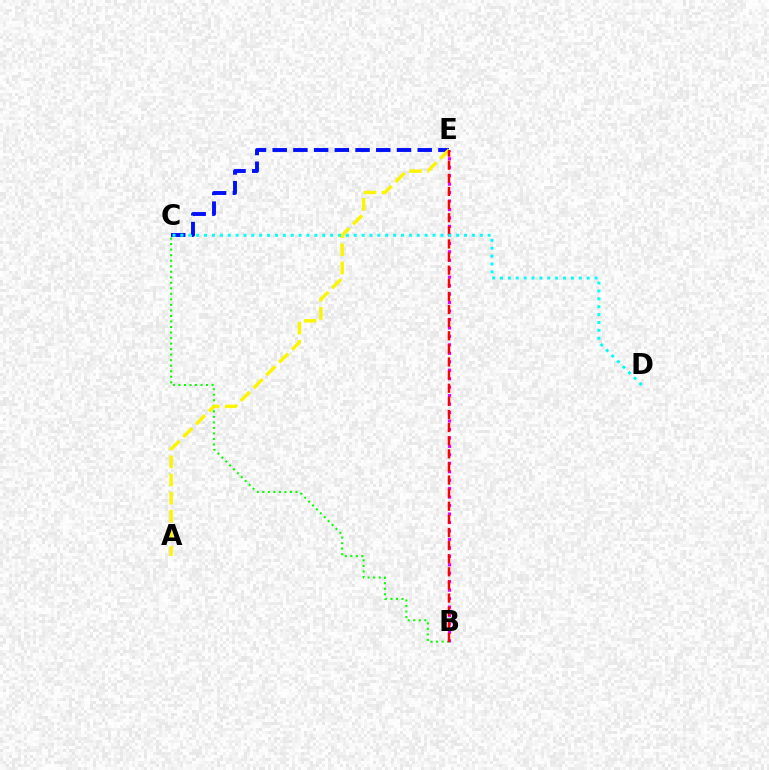{('C', 'E'): [{'color': '#0010ff', 'line_style': 'dashed', 'thickness': 2.81}], ('B', 'E'): [{'color': '#ee00ff', 'line_style': 'dotted', 'thickness': 2.3}, {'color': '#ff0000', 'line_style': 'dashed', 'thickness': 1.78}], ('B', 'C'): [{'color': '#08ff00', 'line_style': 'dotted', 'thickness': 1.5}], ('A', 'E'): [{'color': '#fcf500', 'line_style': 'dashed', 'thickness': 2.46}], ('C', 'D'): [{'color': '#00fff6', 'line_style': 'dotted', 'thickness': 2.14}]}